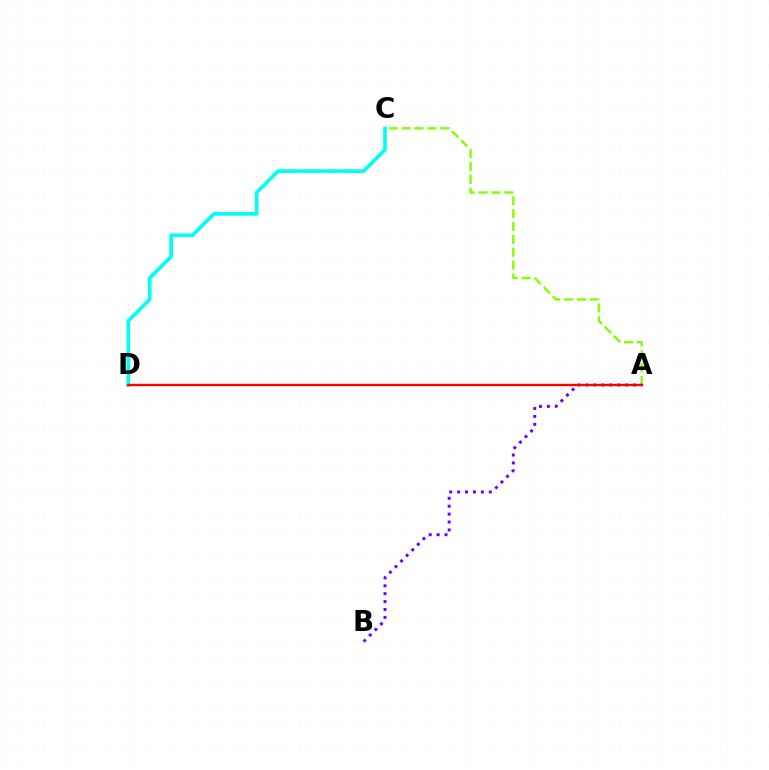{('C', 'D'): [{'color': '#00fff6', 'line_style': 'solid', 'thickness': 2.65}], ('A', 'C'): [{'color': '#84ff00', 'line_style': 'dashed', 'thickness': 1.75}], ('A', 'B'): [{'color': '#7200ff', 'line_style': 'dotted', 'thickness': 2.15}], ('A', 'D'): [{'color': '#ff0000', 'line_style': 'solid', 'thickness': 1.7}]}